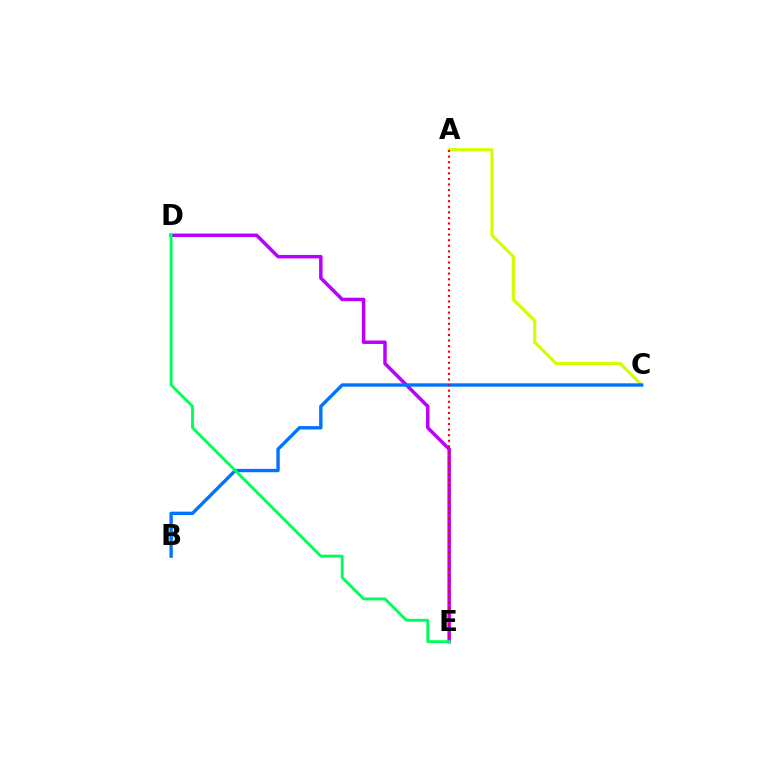{('D', 'E'): [{'color': '#b900ff', 'line_style': 'solid', 'thickness': 2.5}, {'color': '#00ff5c', 'line_style': 'solid', 'thickness': 2.08}], ('A', 'C'): [{'color': '#d1ff00', 'line_style': 'solid', 'thickness': 2.27}], ('B', 'C'): [{'color': '#0074ff', 'line_style': 'solid', 'thickness': 2.43}], ('A', 'E'): [{'color': '#ff0000', 'line_style': 'dotted', 'thickness': 1.51}]}